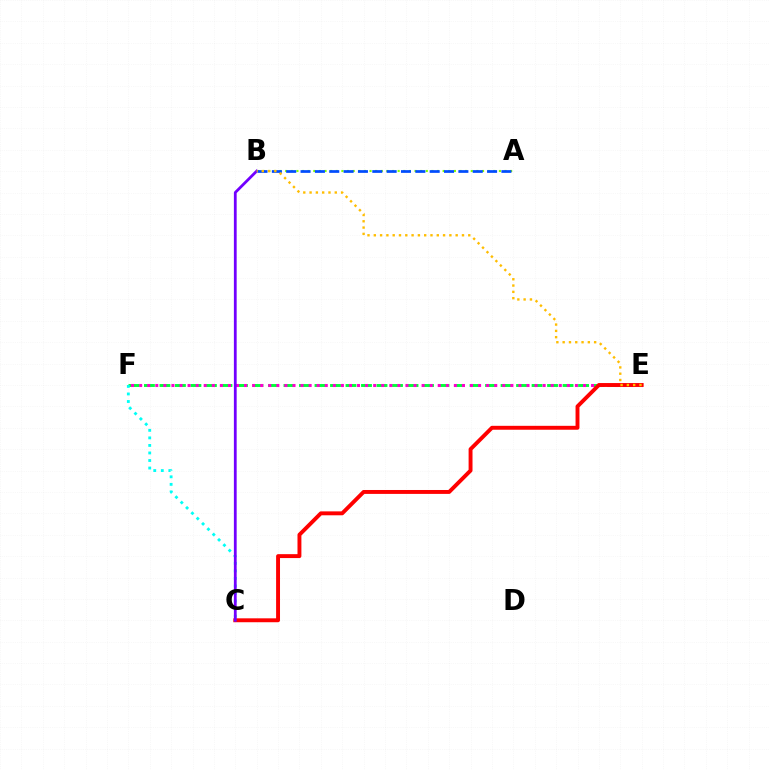{('A', 'B'): [{'color': '#84ff00', 'line_style': 'dotted', 'thickness': 1.53}, {'color': '#004bff', 'line_style': 'dashed', 'thickness': 1.95}], ('E', 'F'): [{'color': '#00ff39', 'line_style': 'dashed', 'thickness': 2.11}, {'color': '#ff00cf', 'line_style': 'dotted', 'thickness': 2.19}], ('C', 'E'): [{'color': '#ff0000', 'line_style': 'solid', 'thickness': 2.81}], ('C', 'F'): [{'color': '#00fff6', 'line_style': 'dotted', 'thickness': 2.05}], ('B', 'C'): [{'color': '#7200ff', 'line_style': 'solid', 'thickness': 2.0}], ('B', 'E'): [{'color': '#ffbd00', 'line_style': 'dotted', 'thickness': 1.71}]}